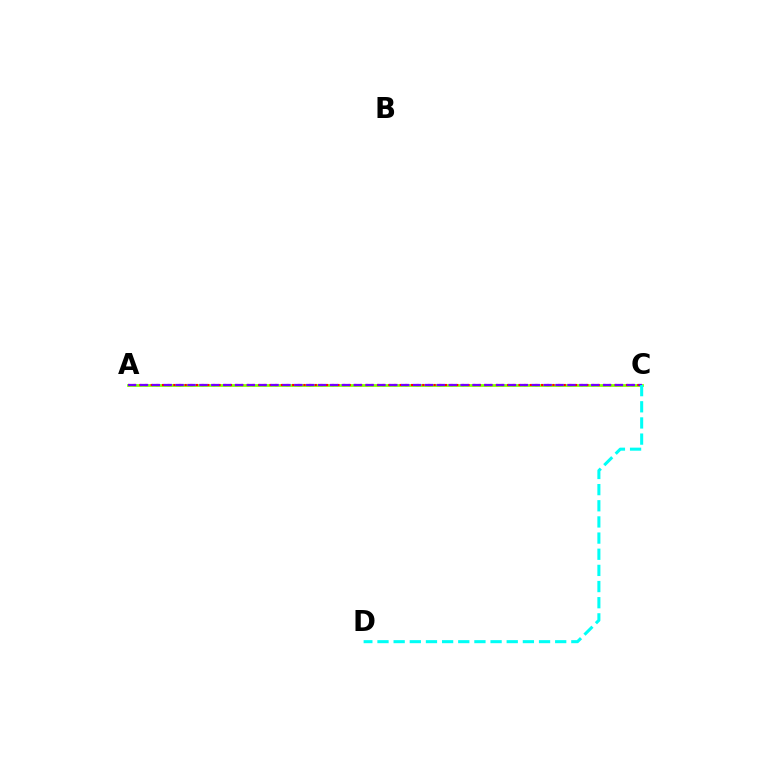{('A', 'C'): [{'color': '#84ff00', 'line_style': 'solid', 'thickness': 1.98}, {'color': '#ff0000', 'line_style': 'dotted', 'thickness': 1.54}, {'color': '#7200ff', 'line_style': 'dashed', 'thickness': 1.61}], ('C', 'D'): [{'color': '#00fff6', 'line_style': 'dashed', 'thickness': 2.19}]}